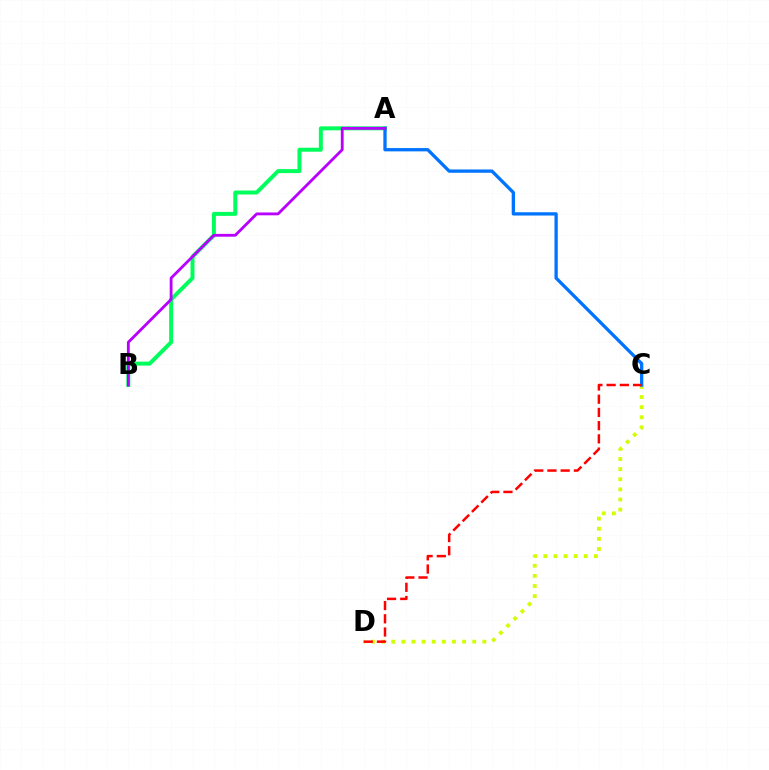{('C', 'D'): [{'color': '#d1ff00', 'line_style': 'dotted', 'thickness': 2.75}, {'color': '#ff0000', 'line_style': 'dashed', 'thickness': 1.8}], ('A', 'B'): [{'color': '#00ff5c', 'line_style': 'solid', 'thickness': 2.86}, {'color': '#b900ff', 'line_style': 'solid', 'thickness': 2.03}], ('A', 'C'): [{'color': '#0074ff', 'line_style': 'solid', 'thickness': 2.37}]}